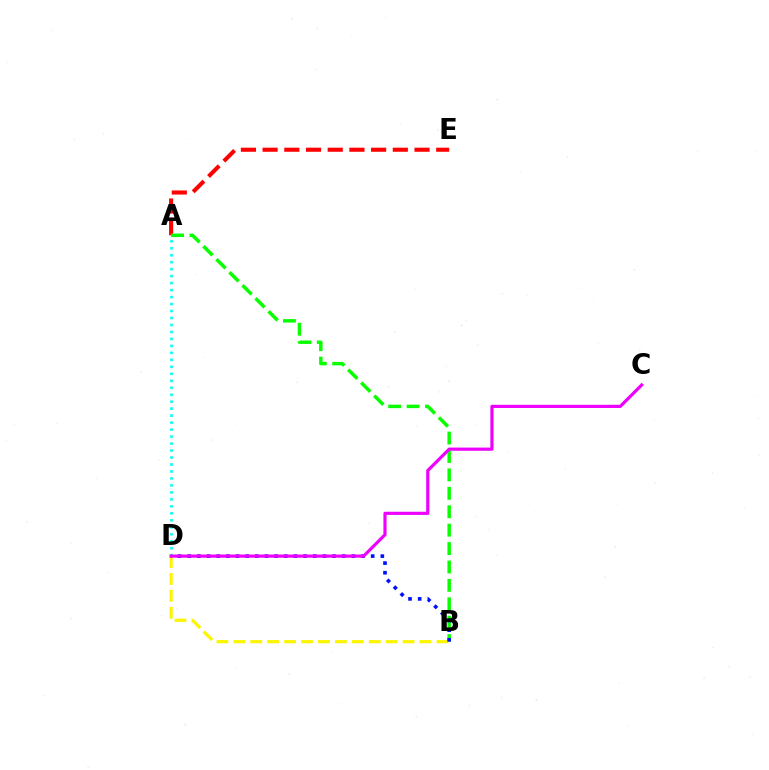{('A', 'E'): [{'color': '#ff0000', 'line_style': 'dashed', 'thickness': 2.95}], ('A', 'B'): [{'color': '#08ff00', 'line_style': 'dashed', 'thickness': 2.5}], ('A', 'D'): [{'color': '#00fff6', 'line_style': 'dotted', 'thickness': 1.9}], ('B', 'D'): [{'color': '#fcf500', 'line_style': 'dashed', 'thickness': 2.3}, {'color': '#0010ff', 'line_style': 'dotted', 'thickness': 2.62}], ('C', 'D'): [{'color': '#ee00ff', 'line_style': 'solid', 'thickness': 2.29}]}